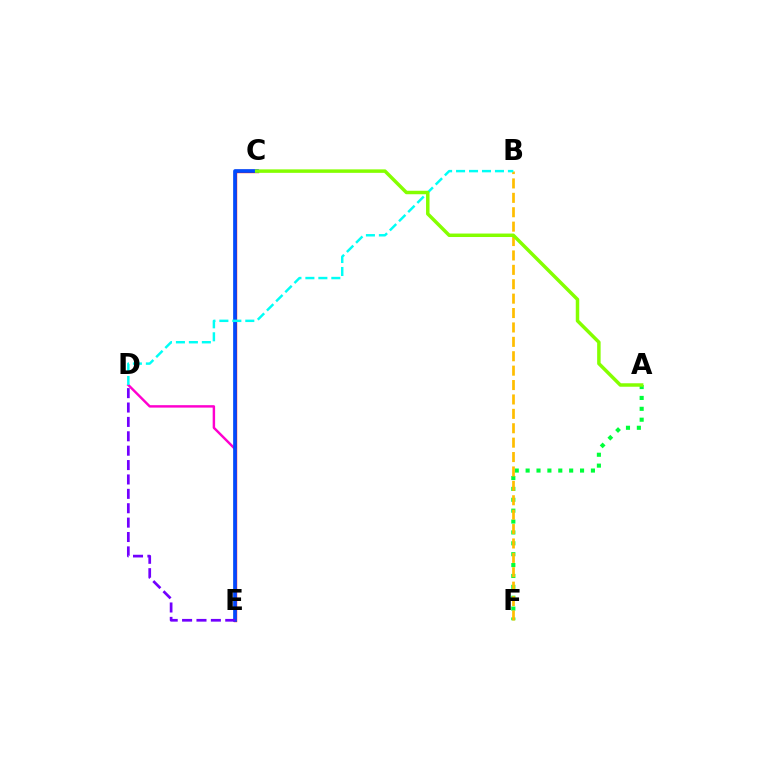{('A', 'F'): [{'color': '#00ff39', 'line_style': 'dotted', 'thickness': 2.96}], ('C', 'E'): [{'color': '#ff0000', 'line_style': 'solid', 'thickness': 2.41}, {'color': '#004bff', 'line_style': 'solid', 'thickness': 2.64}], ('B', 'F'): [{'color': '#ffbd00', 'line_style': 'dashed', 'thickness': 1.96}], ('D', 'E'): [{'color': '#ff00cf', 'line_style': 'solid', 'thickness': 1.76}, {'color': '#7200ff', 'line_style': 'dashed', 'thickness': 1.95}], ('B', 'D'): [{'color': '#00fff6', 'line_style': 'dashed', 'thickness': 1.76}], ('A', 'C'): [{'color': '#84ff00', 'line_style': 'solid', 'thickness': 2.5}]}